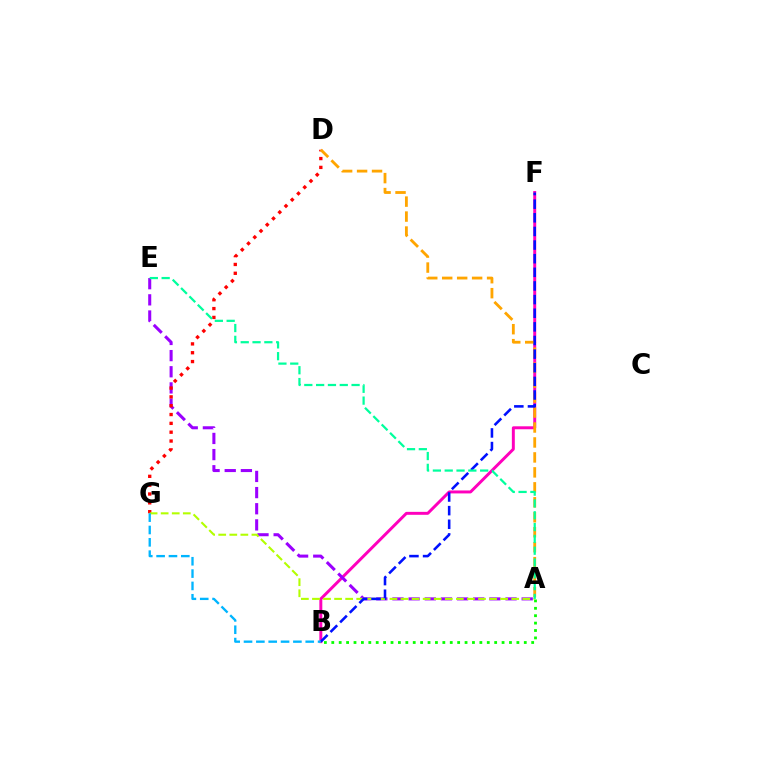{('A', 'B'): [{'color': '#08ff00', 'line_style': 'dotted', 'thickness': 2.01}], ('B', 'F'): [{'color': '#ff00bd', 'line_style': 'solid', 'thickness': 2.13}, {'color': '#0010ff', 'line_style': 'dashed', 'thickness': 1.85}], ('A', 'E'): [{'color': '#9b00ff', 'line_style': 'dashed', 'thickness': 2.19}, {'color': '#00ff9d', 'line_style': 'dashed', 'thickness': 1.61}], ('D', 'G'): [{'color': '#ff0000', 'line_style': 'dotted', 'thickness': 2.4}], ('A', 'G'): [{'color': '#b3ff00', 'line_style': 'dashed', 'thickness': 1.5}], ('A', 'D'): [{'color': '#ffa500', 'line_style': 'dashed', 'thickness': 2.03}], ('B', 'G'): [{'color': '#00b5ff', 'line_style': 'dashed', 'thickness': 1.68}]}